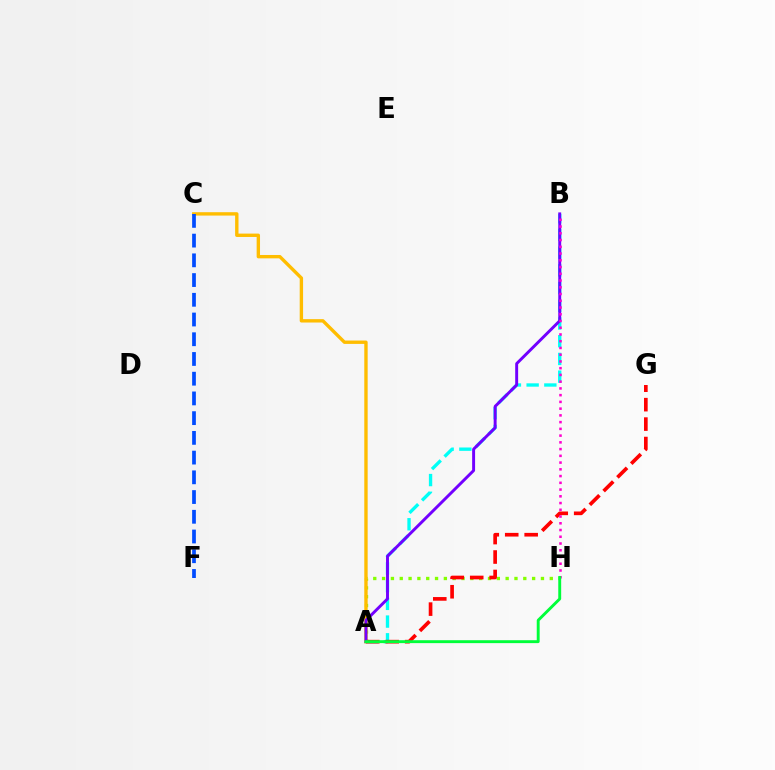{('A', 'B'): [{'color': '#00fff6', 'line_style': 'dashed', 'thickness': 2.41}, {'color': '#7200ff', 'line_style': 'solid', 'thickness': 2.11}], ('A', 'H'): [{'color': '#84ff00', 'line_style': 'dotted', 'thickness': 2.4}, {'color': '#00ff39', 'line_style': 'solid', 'thickness': 2.09}], ('A', 'G'): [{'color': '#ff0000', 'line_style': 'dashed', 'thickness': 2.64}], ('A', 'C'): [{'color': '#ffbd00', 'line_style': 'solid', 'thickness': 2.43}], ('C', 'F'): [{'color': '#004bff', 'line_style': 'dashed', 'thickness': 2.68}], ('B', 'H'): [{'color': '#ff00cf', 'line_style': 'dotted', 'thickness': 1.83}]}